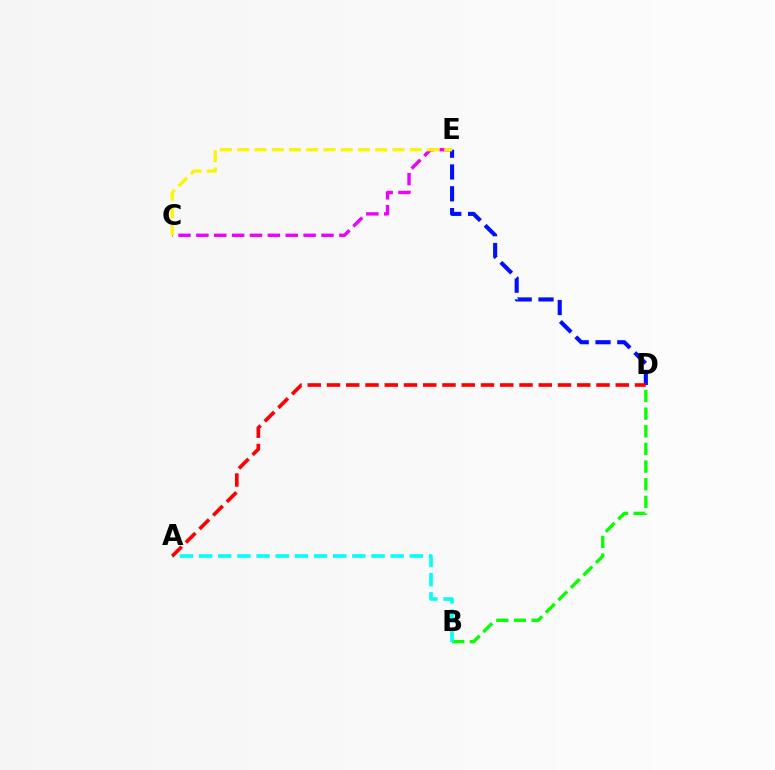{('B', 'D'): [{'color': '#08ff00', 'line_style': 'dashed', 'thickness': 2.4}], ('D', 'E'): [{'color': '#0010ff', 'line_style': 'dashed', 'thickness': 2.96}], ('C', 'E'): [{'color': '#ee00ff', 'line_style': 'dashed', 'thickness': 2.43}, {'color': '#fcf500', 'line_style': 'dashed', 'thickness': 2.34}], ('A', 'B'): [{'color': '#00fff6', 'line_style': 'dashed', 'thickness': 2.6}], ('A', 'D'): [{'color': '#ff0000', 'line_style': 'dashed', 'thickness': 2.62}]}